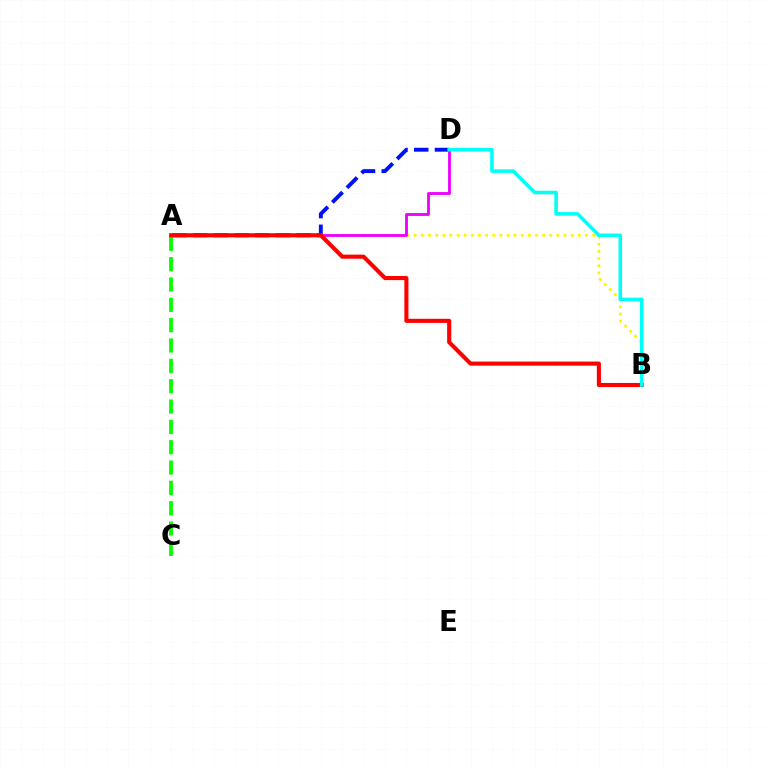{('A', 'C'): [{'color': '#08ff00', 'line_style': 'dashed', 'thickness': 2.76}], ('A', 'D'): [{'color': '#0010ff', 'line_style': 'dashed', 'thickness': 2.81}, {'color': '#ee00ff', 'line_style': 'solid', 'thickness': 2.04}], ('A', 'B'): [{'color': '#fcf500', 'line_style': 'dotted', 'thickness': 1.94}, {'color': '#ff0000', 'line_style': 'solid', 'thickness': 2.95}], ('B', 'D'): [{'color': '#00fff6', 'line_style': 'solid', 'thickness': 2.56}]}